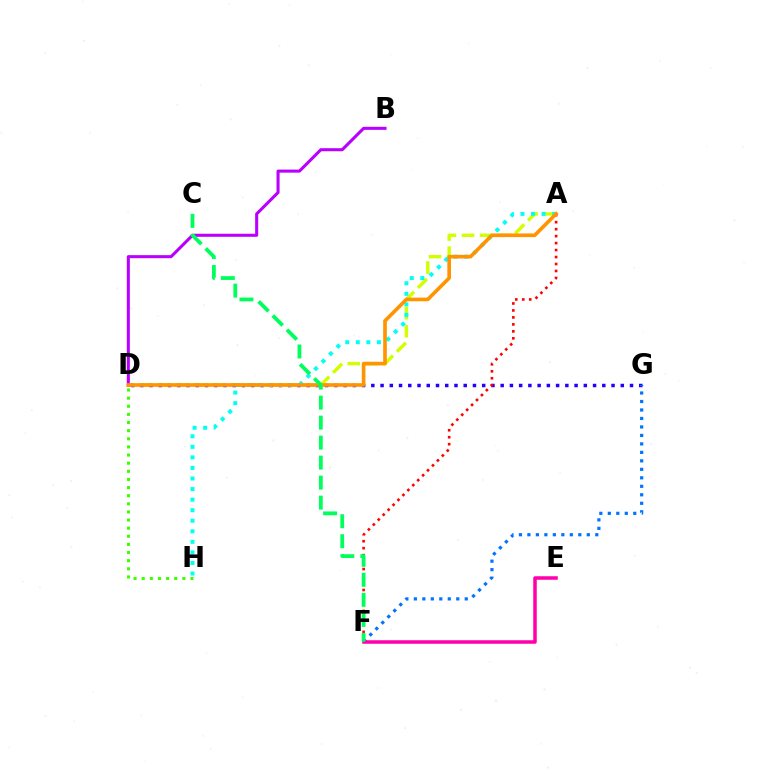{('A', 'D'): [{'color': '#d1ff00', 'line_style': 'dashed', 'thickness': 2.46}, {'color': '#ff9400', 'line_style': 'solid', 'thickness': 2.63}], ('D', 'G'): [{'color': '#2500ff', 'line_style': 'dotted', 'thickness': 2.51}], ('A', 'F'): [{'color': '#ff0000', 'line_style': 'dotted', 'thickness': 1.89}], ('D', 'H'): [{'color': '#3dff00', 'line_style': 'dotted', 'thickness': 2.21}], ('F', 'G'): [{'color': '#0074ff', 'line_style': 'dotted', 'thickness': 2.3}], ('B', 'D'): [{'color': '#b900ff', 'line_style': 'solid', 'thickness': 2.2}], ('A', 'H'): [{'color': '#00fff6', 'line_style': 'dotted', 'thickness': 2.87}], ('E', 'F'): [{'color': '#ff00ac', 'line_style': 'solid', 'thickness': 2.53}], ('C', 'F'): [{'color': '#00ff5c', 'line_style': 'dashed', 'thickness': 2.72}]}